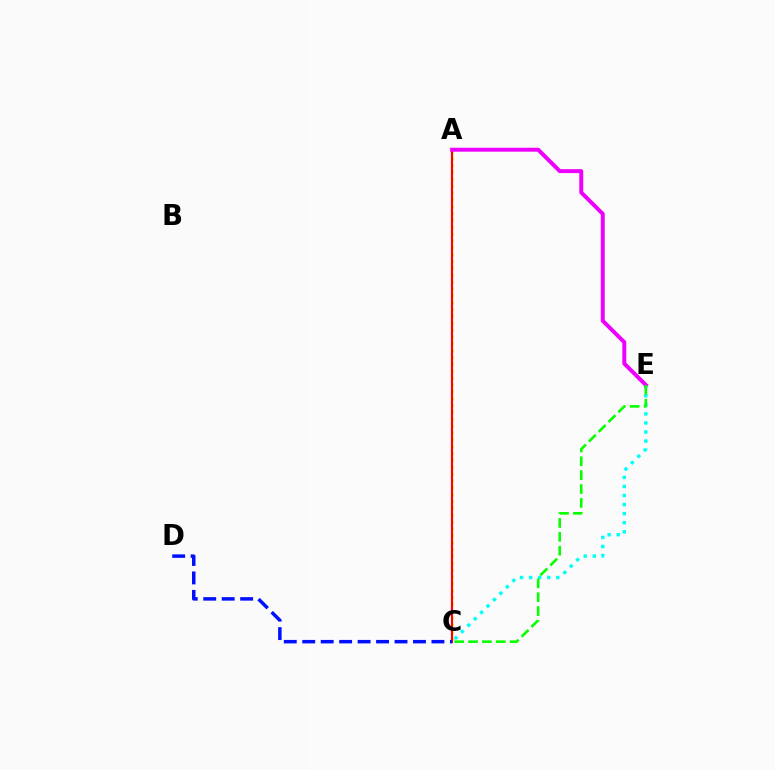{('C', 'E'): [{'color': '#00fff6', 'line_style': 'dotted', 'thickness': 2.46}, {'color': '#08ff00', 'line_style': 'dashed', 'thickness': 1.88}], ('A', 'C'): [{'color': '#fcf500', 'line_style': 'dotted', 'thickness': 1.86}, {'color': '#ff0000', 'line_style': 'solid', 'thickness': 1.57}], ('C', 'D'): [{'color': '#0010ff', 'line_style': 'dashed', 'thickness': 2.51}], ('A', 'E'): [{'color': '#ee00ff', 'line_style': 'solid', 'thickness': 2.85}]}